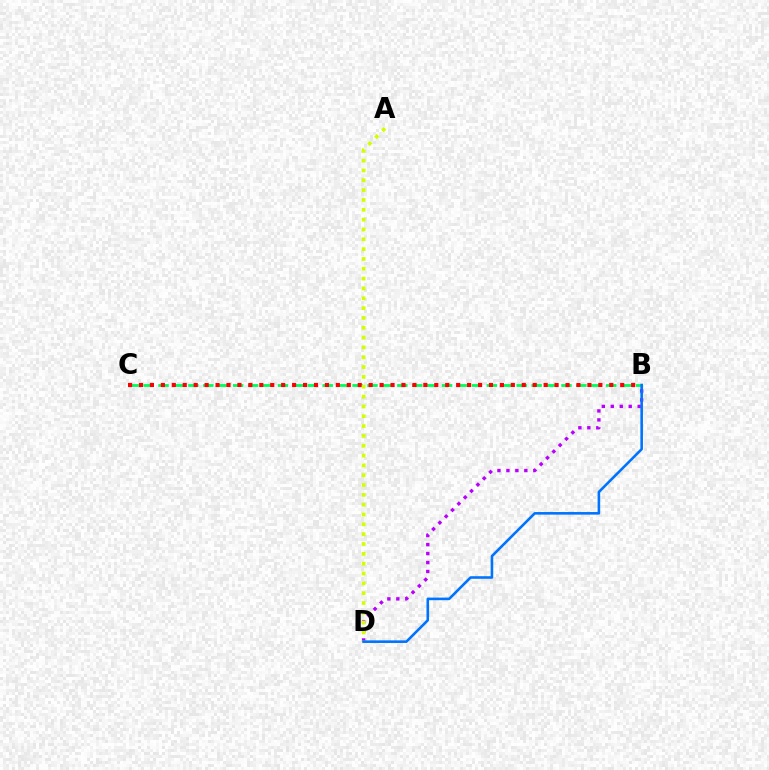{('B', 'C'): [{'color': '#00ff5c', 'line_style': 'dashed', 'thickness': 2.03}, {'color': '#ff0000', 'line_style': 'dotted', 'thickness': 2.97}], ('B', 'D'): [{'color': '#b900ff', 'line_style': 'dotted', 'thickness': 2.44}, {'color': '#0074ff', 'line_style': 'solid', 'thickness': 1.87}], ('A', 'D'): [{'color': '#d1ff00', 'line_style': 'dotted', 'thickness': 2.67}]}